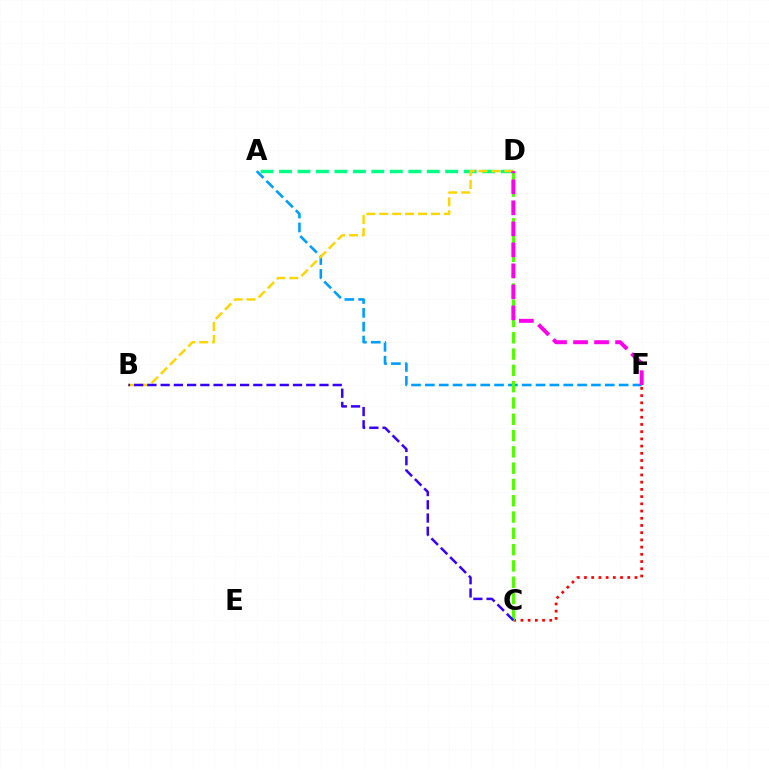{('A', 'D'): [{'color': '#00ff86', 'line_style': 'dashed', 'thickness': 2.51}], ('A', 'F'): [{'color': '#009eff', 'line_style': 'dashed', 'thickness': 1.88}], ('C', 'F'): [{'color': '#ff0000', 'line_style': 'dotted', 'thickness': 1.96}], ('B', 'D'): [{'color': '#ffd500', 'line_style': 'dashed', 'thickness': 1.75}], ('C', 'D'): [{'color': '#4fff00', 'line_style': 'dashed', 'thickness': 2.21}], ('B', 'C'): [{'color': '#3700ff', 'line_style': 'dashed', 'thickness': 1.8}], ('D', 'F'): [{'color': '#ff00ed', 'line_style': 'dashed', 'thickness': 2.85}]}